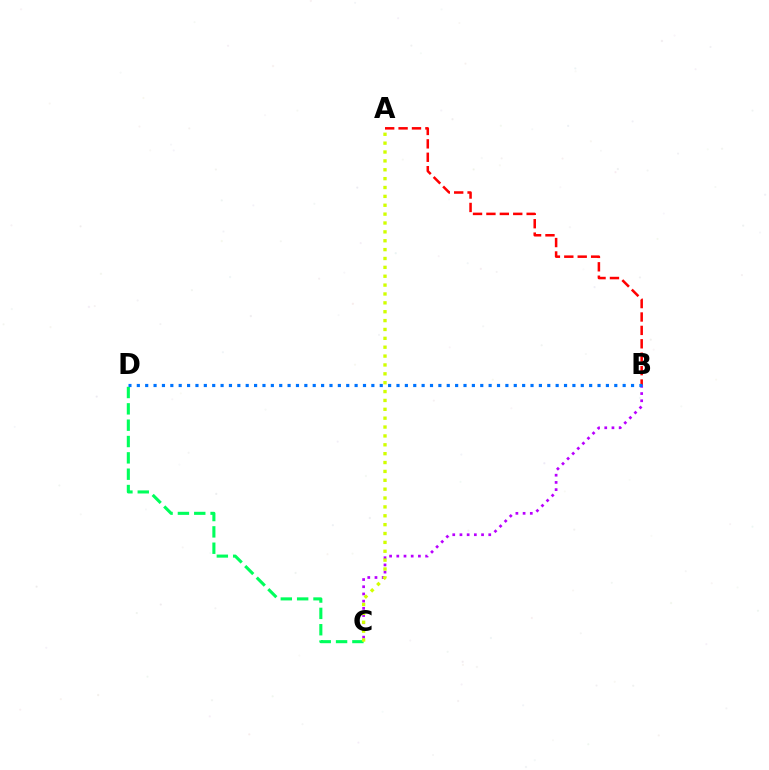{('C', 'D'): [{'color': '#00ff5c', 'line_style': 'dashed', 'thickness': 2.22}], ('A', 'B'): [{'color': '#ff0000', 'line_style': 'dashed', 'thickness': 1.82}], ('B', 'C'): [{'color': '#b900ff', 'line_style': 'dotted', 'thickness': 1.96}], ('A', 'C'): [{'color': '#d1ff00', 'line_style': 'dotted', 'thickness': 2.41}], ('B', 'D'): [{'color': '#0074ff', 'line_style': 'dotted', 'thickness': 2.28}]}